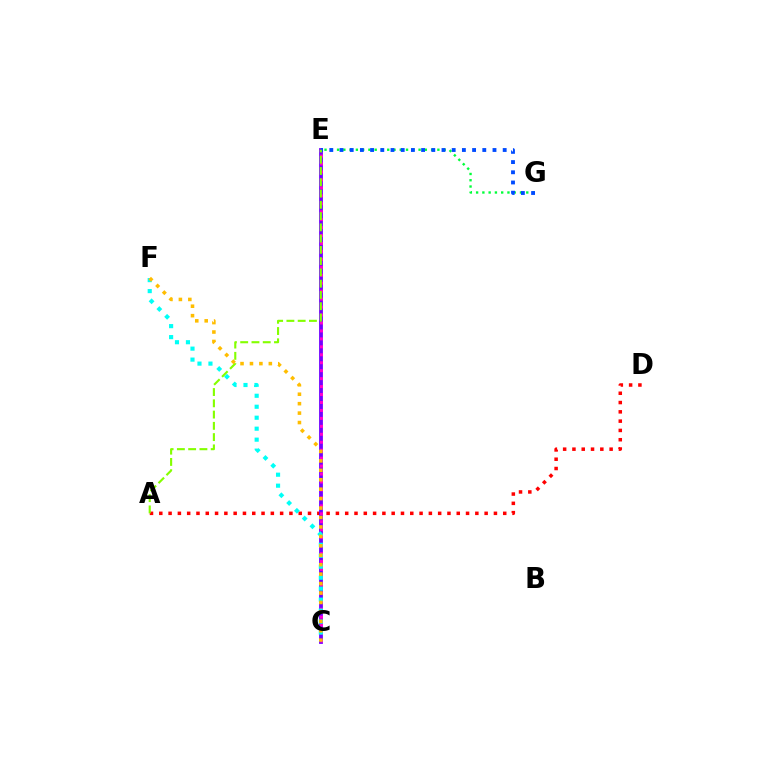{('E', 'G'): [{'color': '#00ff39', 'line_style': 'dotted', 'thickness': 1.7}, {'color': '#004bff', 'line_style': 'dotted', 'thickness': 2.77}], ('A', 'D'): [{'color': '#ff0000', 'line_style': 'dotted', 'thickness': 2.53}], ('C', 'E'): [{'color': '#7200ff', 'line_style': 'solid', 'thickness': 2.74}, {'color': '#ff00cf', 'line_style': 'dotted', 'thickness': 2.16}], ('A', 'E'): [{'color': '#84ff00', 'line_style': 'dashed', 'thickness': 1.53}], ('C', 'F'): [{'color': '#00fff6', 'line_style': 'dotted', 'thickness': 2.98}, {'color': '#ffbd00', 'line_style': 'dotted', 'thickness': 2.56}]}